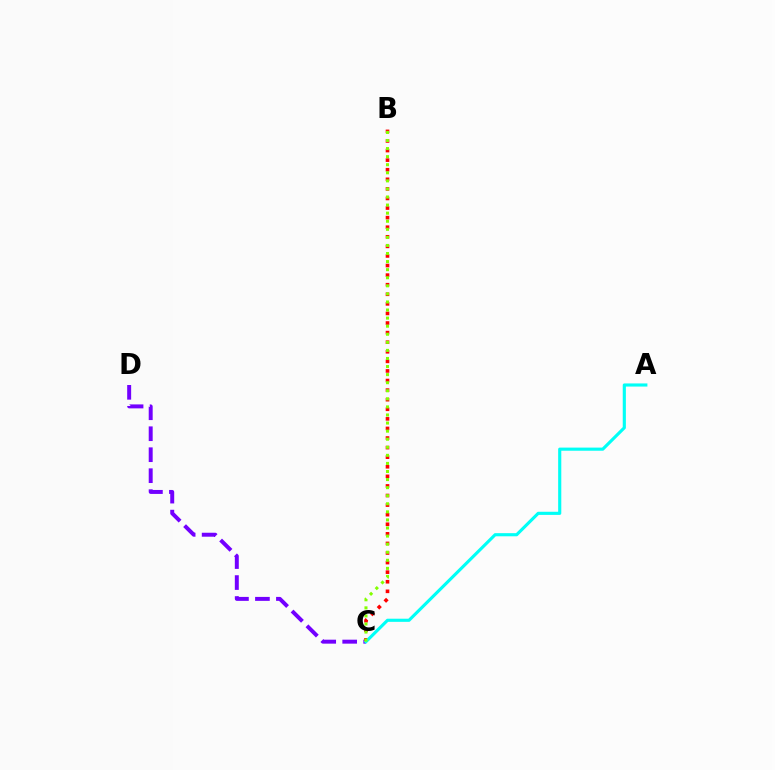{('C', 'D'): [{'color': '#7200ff', 'line_style': 'dashed', 'thickness': 2.85}], ('B', 'C'): [{'color': '#ff0000', 'line_style': 'dotted', 'thickness': 2.6}, {'color': '#84ff00', 'line_style': 'dotted', 'thickness': 2.19}], ('A', 'C'): [{'color': '#00fff6', 'line_style': 'solid', 'thickness': 2.25}]}